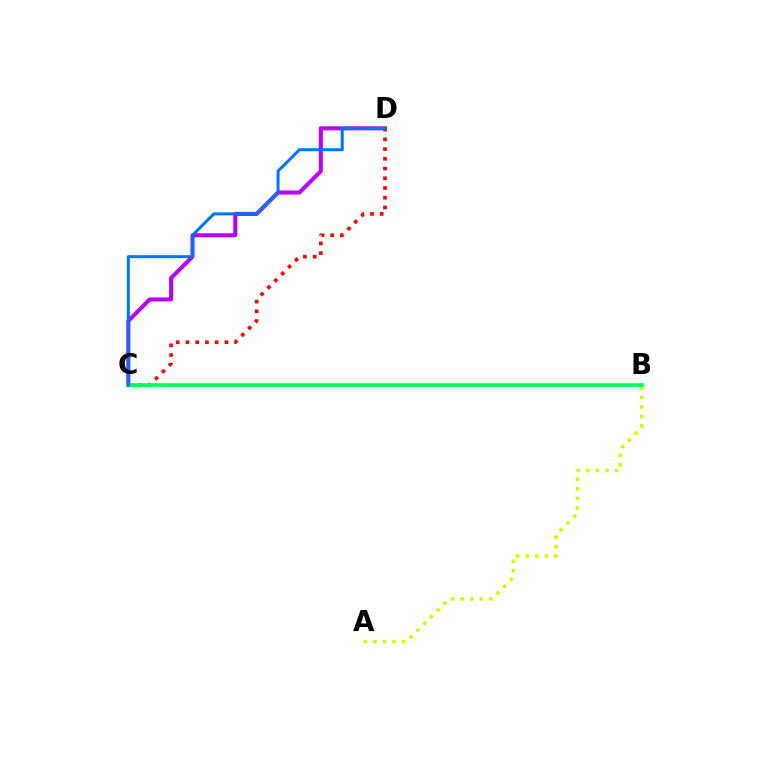{('C', 'D'): [{'color': '#b900ff', 'line_style': 'solid', 'thickness': 2.92}, {'color': '#ff0000', 'line_style': 'dotted', 'thickness': 2.64}, {'color': '#0074ff', 'line_style': 'solid', 'thickness': 2.17}], ('A', 'B'): [{'color': '#d1ff00', 'line_style': 'dotted', 'thickness': 2.59}], ('B', 'C'): [{'color': '#00ff5c', 'line_style': 'solid', 'thickness': 2.61}]}